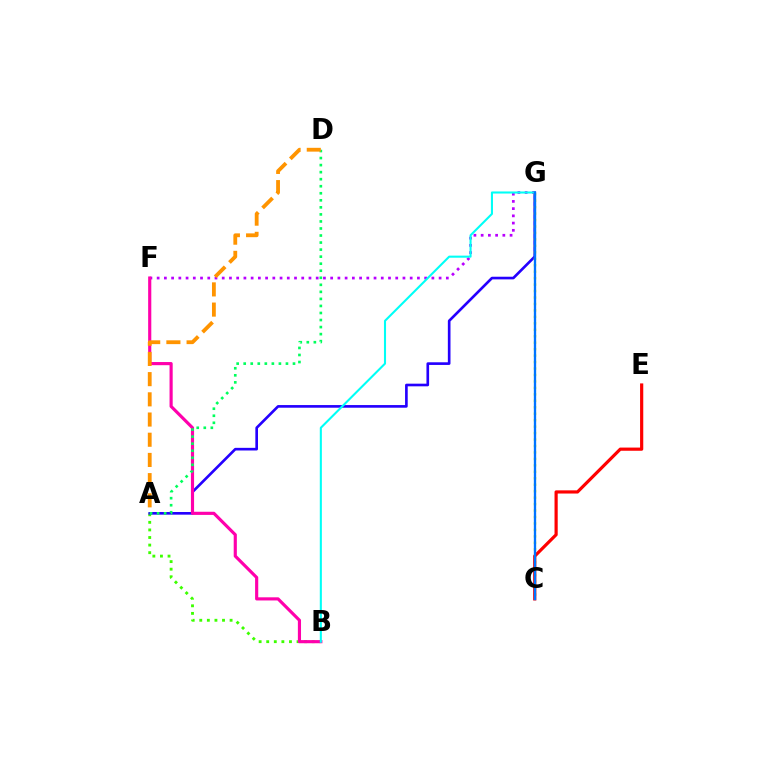{('A', 'B'): [{'color': '#3dff00', 'line_style': 'dotted', 'thickness': 2.06}], ('F', 'G'): [{'color': '#b900ff', 'line_style': 'dotted', 'thickness': 1.96}], ('A', 'G'): [{'color': '#2500ff', 'line_style': 'solid', 'thickness': 1.91}], ('C', 'G'): [{'color': '#d1ff00', 'line_style': 'dotted', 'thickness': 1.75}, {'color': '#0074ff', 'line_style': 'solid', 'thickness': 1.68}], ('C', 'E'): [{'color': '#ff0000', 'line_style': 'solid', 'thickness': 2.29}], ('B', 'F'): [{'color': '#ff00ac', 'line_style': 'solid', 'thickness': 2.27}], ('B', 'G'): [{'color': '#00fff6', 'line_style': 'solid', 'thickness': 1.5}], ('A', 'D'): [{'color': '#00ff5c', 'line_style': 'dotted', 'thickness': 1.91}, {'color': '#ff9400', 'line_style': 'dashed', 'thickness': 2.74}]}